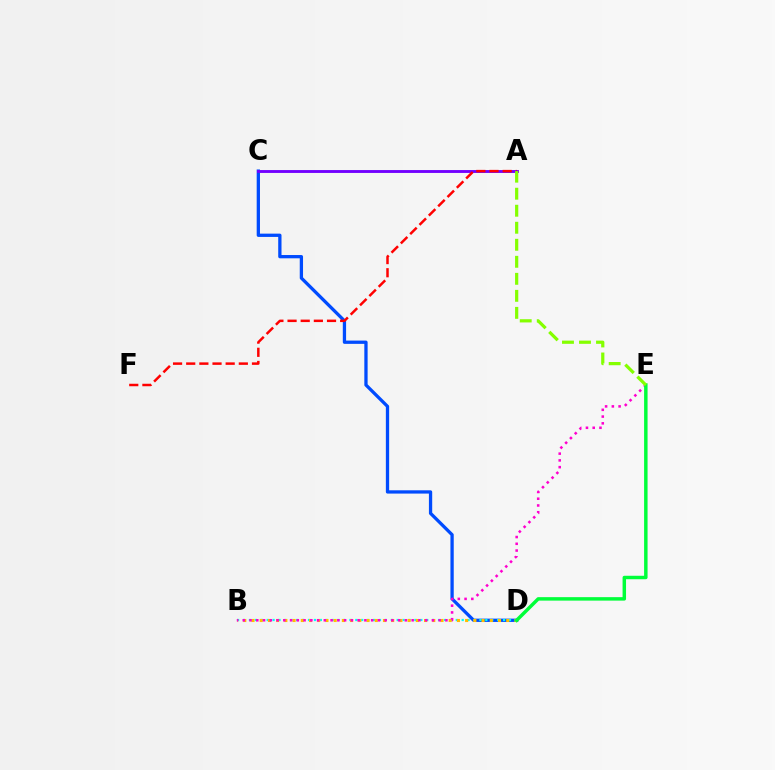{('C', 'D'): [{'color': '#004bff', 'line_style': 'solid', 'thickness': 2.37}], ('B', 'D'): [{'color': '#00fff6', 'line_style': 'dotted', 'thickness': 1.61}, {'color': '#ffbd00', 'line_style': 'dotted', 'thickness': 2.23}], ('A', 'C'): [{'color': '#7200ff', 'line_style': 'solid', 'thickness': 2.07}], ('B', 'E'): [{'color': '#ff00cf', 'line_style': 'dotted', 'thickness': 1.84}], ('A', 'F'): [{'color': '#ff0000', 'line_style': 'dashed', 'thickness': 1.79}], ('D', 'E'): [{'color': '#00ff39', 'line_style': 'solid', 'thickness': 2.49}], ('A', 'E'): [{'color': '#84ff00', 'line_style': 'dashed', 'thickness': 2.31}]}